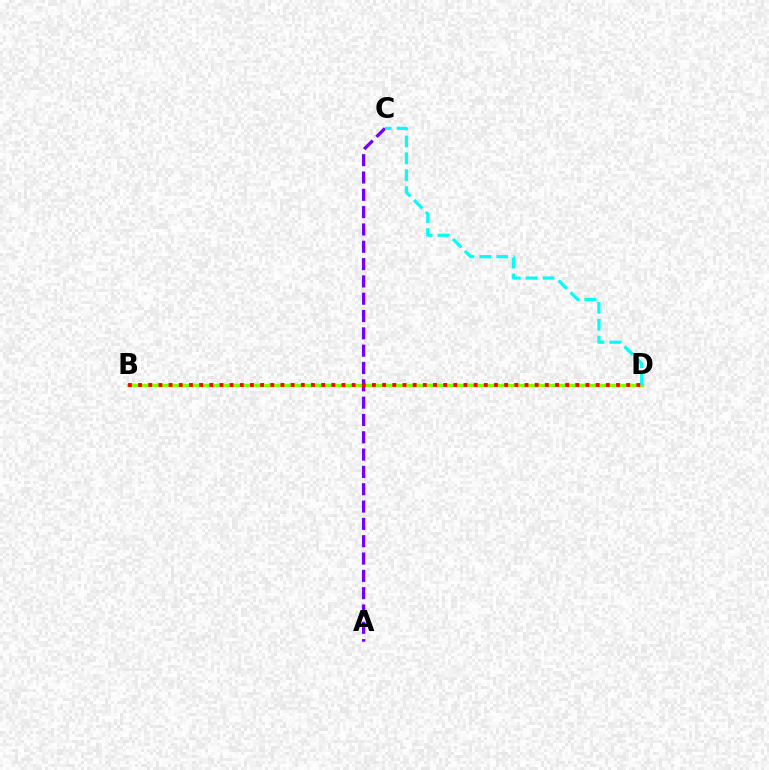{('B', 'D'): [{'color': '#84ff00', 'line_style': 'solid', 'thickness': 2.47}, {'color': '#ff0000', 'line_style': 'dotted', 'thickness': 2.76}], ('A', 'C'): [{'color': '#7200ff', 'line_style': 'dashed', 'thickness': 2.35}], ('C', 'D'): [{'color': '#00fff6', 'line_style': 'dashed', 'thickness': 2.3}]}